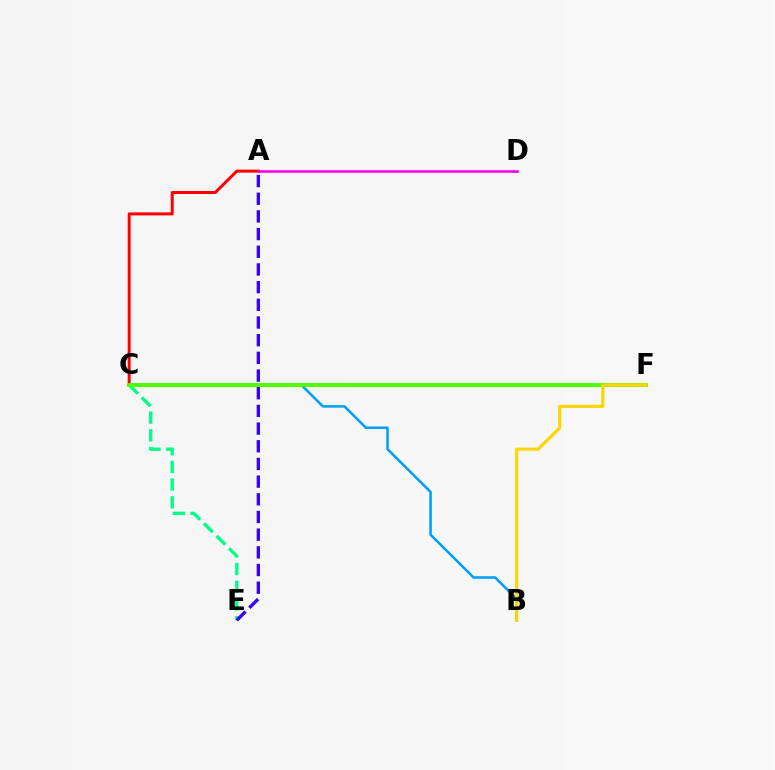{('B', 'C'): [{'color': '#009eff', 'line_style': 'solid', 'thickness': 1.84}], ('C', 'E'): [{'color': '#00ff86', 'line_style': 'dashed', 'thickness': 2.4}], ('A', 'C'): [{'color': '#ff0000', 'line_style': 'solid', 'thickness': 2.15}], ('A', 'D'): [{'color': '#ff00ed', 'line_style': 'solid', 'thickness': 1.87}], ('C', 'F'): [{'color': '#4fff00', 'line_style': 'solid', 'thickness': 2.76}], ('B', 'F'): [{'color': '#ffd500', 'line_style': 'solid', 'thickness': 2.26}], ('A', 'E'): [{'color': '#3700ff', 'line_style': 'dashed', 'thickness': 2.4}]}